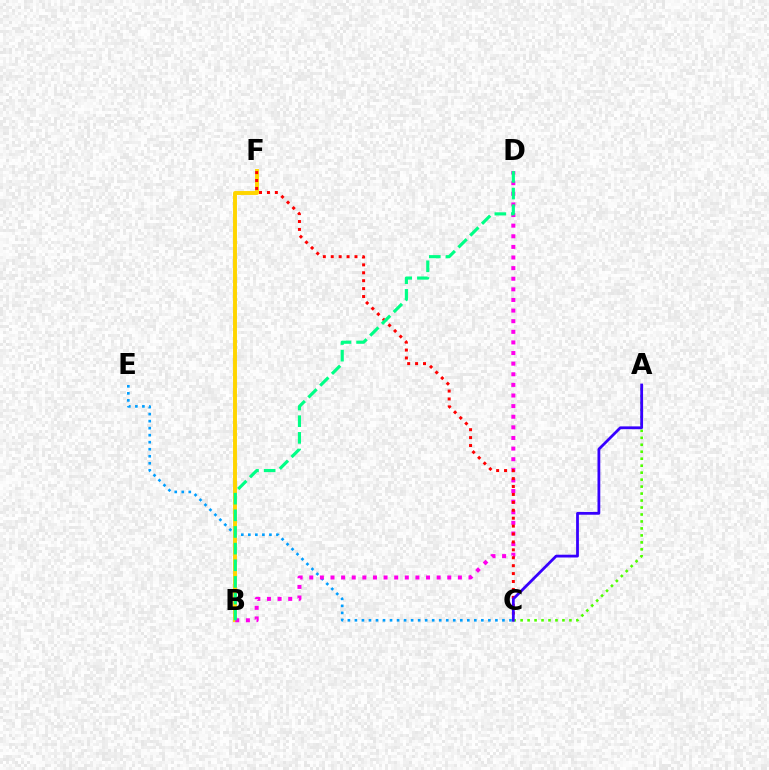{('C', 'E'): [{'color': '#009eff', 'line_style': 'dotted', 'thickness': 1.91}], ('B', 'F'): [{'color': '#ffd500', 'line_style': 'solid', 'thickness': 2.83}], ('B', 'D'): [{'color': '#ff00ed', 'line_style': 'dotted', 'thickness': 2.88}, {'color': '#00ff86', 'line_style': 'dashed', 'thickness': 2.26}], ('C', 'F'): [{'color': '#ff0000', 'line_style': 'dotted', 'thickness': 2.15}], ('A', 'C'): [{'color': '#4fff00', 'line_style': 'dotted', 'thickness': 1.89}, {'color': '#3700ff', 'line_style': 'solid', 'thickness': 2.0}]}